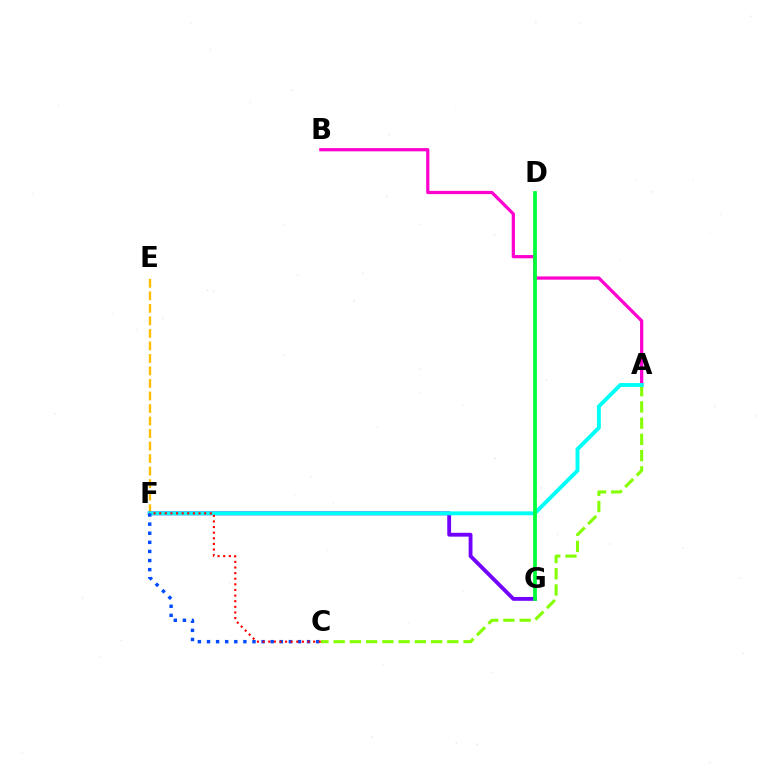{('E', 'F'): [{'color': '#ffbd00', 'line_style': 'dashed', 'thickness': 1.7}], ('A', 'C'): [{'color': '#84ff00', 'line_style': 'dashed', 'thickness': 2.21}], ('F', 'G'): [{'color': '#7200ff', 'line_style': 'solid', 'thickness': 2.75}], ('A', 'B'): [{'color': '#ff00cf', 'line_style': 'solid', 'thickness': 2.32}], ('A', 'F'): [{'color': '#00fff6', 'line_style': 'solid', 'thickness': 2.81}], ('C', 'F'): [{'color': '#004bff', 'line_style': 'dotted', 'thickness': 2.47}, {'color': '#ff0000', 'line_style': 'dotted', 'thickness': 1.53}], ('D', 'G'): [{'color': '#00ff39', 'line_style': 'solid', 'thickness': 2.69}]}